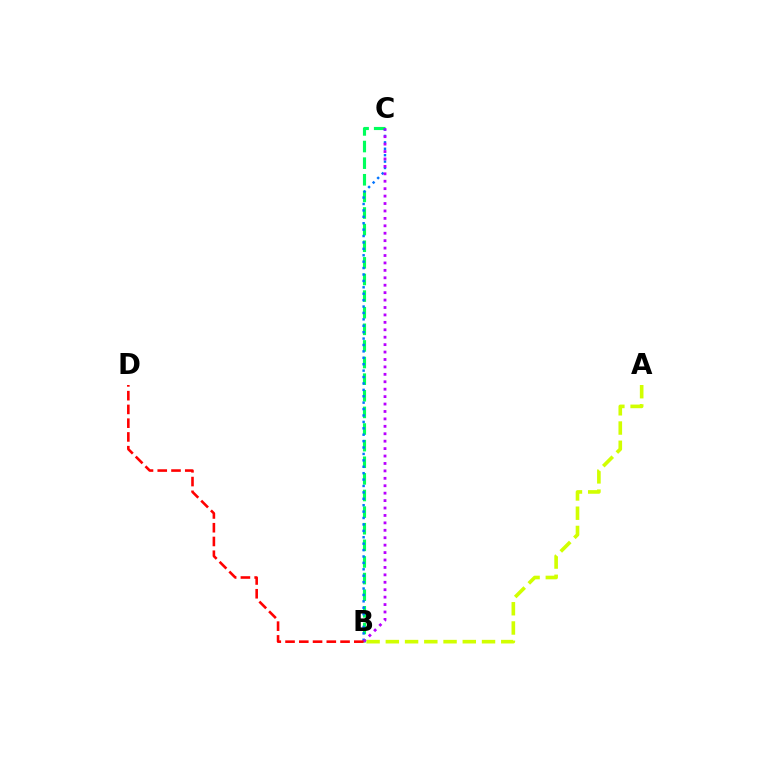{('B', 'C'): [{'color': '#00ff5c', 'line_style': 'dashed', 'thickness': 2.26}, {'color': '#0074ff', 'line_style': 'dotted', 'thickness': 1.74}, {'color': '#b900ff', 'line_style': 'dotted', 'thickness': 2.02}], ('A', 'B'): [{'color': '#d1ff00', 'line_style': 'dashed', 'thickness': 2.61}], ('B', 'D'): [{'color': '#ff0000', 'line_style': 'dashed', 'thickness': 1.87}]}